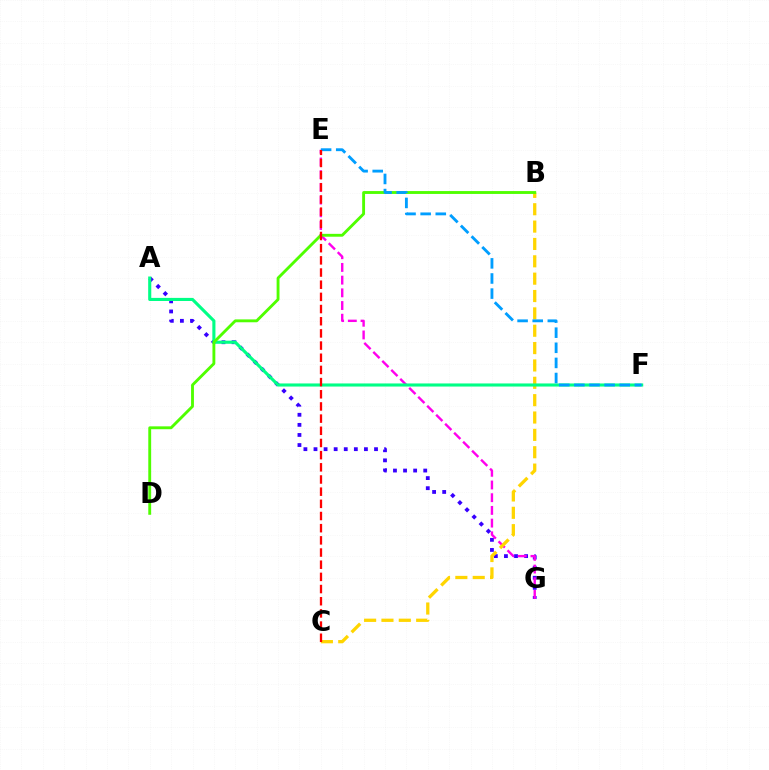{('A', 'G'): [{'color': '#3700ff', 'line_style': 'dotted', 'thickness': 2.74}], ('E', 'G'): [{'color': '#ff00ed', 'line_style': 'dashed', 'thickness': 1.73}], ('B', 'C'): [{'color': '#ffd500', 'line_style': 'dashed', 'thickness': 2.36}], ('A', 'F'): [{'color': '#00ff86', 'line_style': 'solid', 'thickness': 2.23}], ('B', 'D'): [{'color': '#4fff00', 'line_style': 'solid', 'thickness': 2.07}], ('E', 'F'): [{'color': '#009eff', 'line_style': 'dashed', 'thickness': 2.05}], ('C', 'E'): [{'color': '#ff0000', 'line_style': 'dashed', 'thickness': 1.65}]}